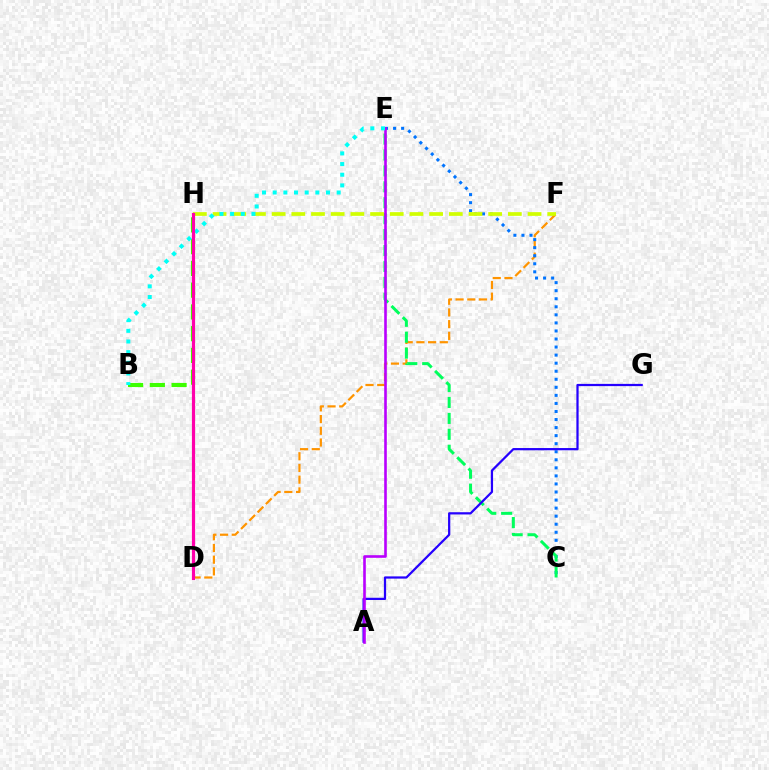{('B', 'H'): [{'color': '#3dff00', 'line_style': 'dashed', 'thickness': 2.95}], ('D', 'F'): [{'color': '#ff9400', 'line_style': 'dashed', 'thickness': 1.59}], ('D', 'H'): [{'color': '#ff0000', 'line_style': 'solid', 'thickness': 2.05}, {'color': '#ff00ac', 'line_style': 'solid', 'thickness': 2.28}], ('C', 'E'): [{'color': '#0074ff', 'line_style': 'dotted', 'thickness': 2.19}, {'color': '#00ff5c', 'line_style': 'dashed', 'thickness': 2.16}], ('A', 'G'): [{'color': '#2500ff', 'line_style': 'solid', 'thickness': 1.61}], ('F', 'H'): [{'color': '#d1ff00', 'line_style': 'dashed', 'thickness': 2.67}], ('A', 'E'): [{'color': '#b900ff', 'line_style': 'solid', 'thickness': 1.88}], ('B', 'E'): [{'color': '#00fff6', 'line_style': 'dotted', 'thickness': 2.9}]}